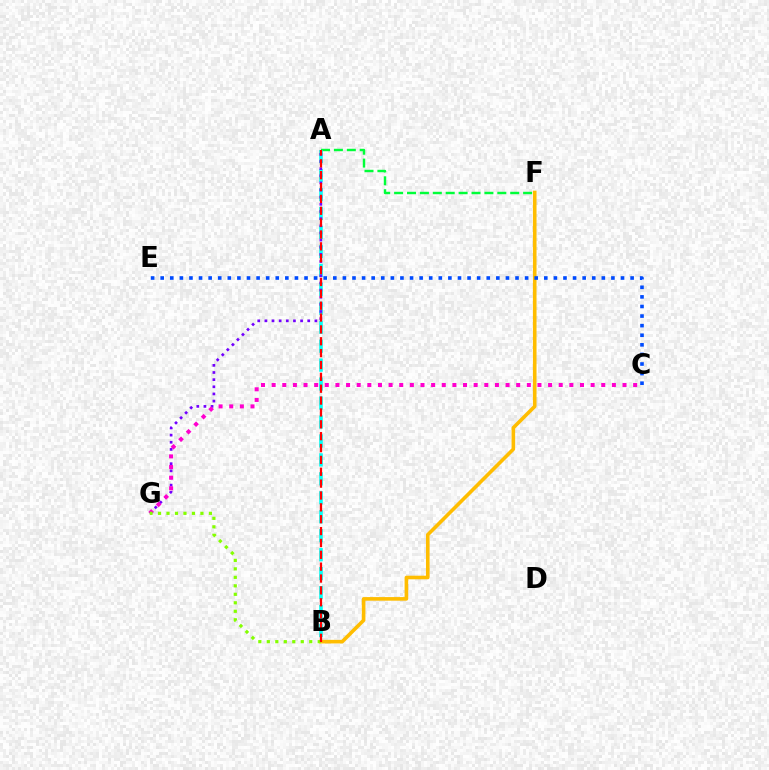{('A', 'F'): [{'color': '#00ff39', 'line_style': 'dashed', 'thickness': 1.75}], ('A', 'B'): [{'color': '#00fff6', 'line_style': 'dashed', 'thickness': 2.58}, {'color': '#ff0000', 'line_style': 'dashed', 'thickness': 1.61}], ('A', 'G'): [{'color': '#7200ff', 'line_style': 'dotted', 'thickness': 1.94}], ('C', 'G'): [{'color': '#ff00cf', 'line_style': 'dotted', 'thickness': 2.89}], ('B', 'F'): [{'color': '#ffbd00', 'line_style': 'solid', 'thickness': 2.6}], ('B', 'G'): [{'color': '#84ff00', 'line_style': 'dotted', 'thickness': 2.31}], ('C', 'E'): [{'color': '#004bff', 'line_style': 'dotted', 'thickness': 2.61}]}